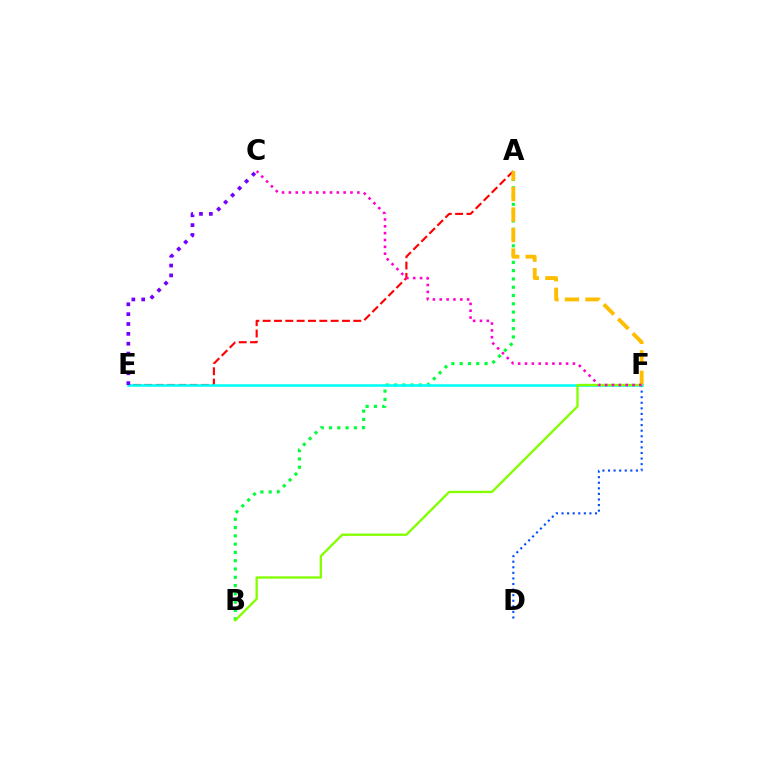{('D', 'F'): [{'color': '#004bff', 'line_style': 'dotted', 'thickness': 1.52}], ('A', 'E'): [{'color': '#ff0000', 'line_style': 'dashed', 'thickness': 1.54}], ('A', 'B'): [{'color': '#00ff39', 'line_style': 'dotted', 'thickness': 2.25}], ('A', 'F'): [{'color': '#ffbd00', 'line_style': 'dashed', 'thickness': 2.79}], ('E', 'F'): [{'color': '#00fff6', 'line_style': 'solid', 'thickness': 1.86}], ('B', 'F'): [{'color': '#84ff00', 'line_style': 'solid', 'thickness': 1.68}], ('C', 'E'): [{'color': '#7200ff', 'line_style': 'dotted', 'thickness': 2.68}], ('C', 'F'): [{'color': '#ff00cf', 'line_style': 'dotted', 'thickness': 1.86}]}